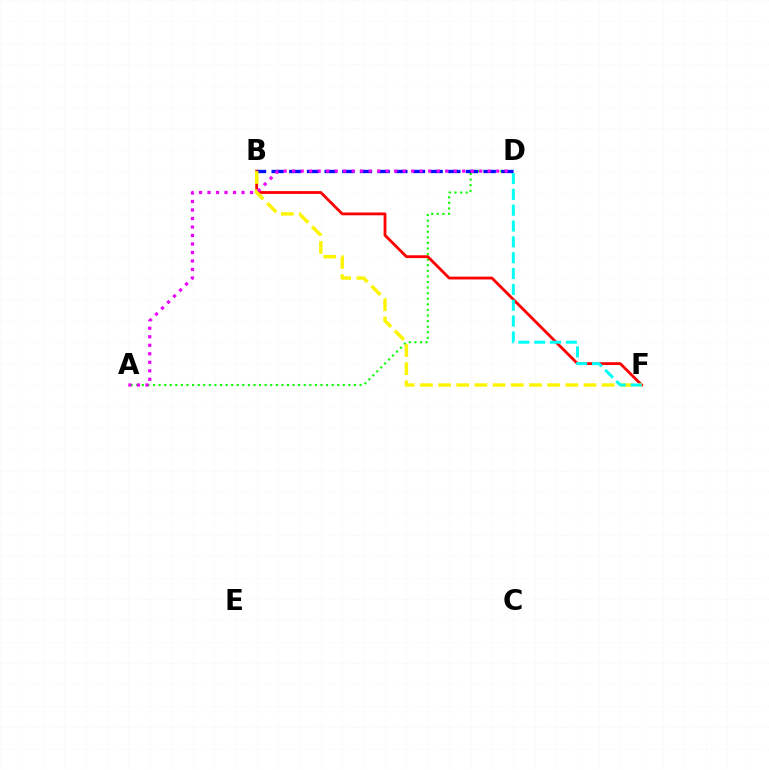{('A', 'D'): [{'color': '#08ff00', 'line_style': 'dotted', 'thickness': 1.52}, {'color': '#ee00ff', 'line_style': 'dotted', 'thickness': 2.31}], ('B', 'F'): [{'color': '#ff0000', 'line_style': 'solid', 'thickness': 2.02}, {'color': '#fcf500', 'line_style': 'dashed', 'thickness': 2.47}], ('B', 'D'): [{'color': '#0010ff', 'line_style': 'dashed', 'thickness': 2.4}], ('D', 'F'): [{'color': '#00fff6', 'line_style': 'dashed', 'thickness': 2.15}]}